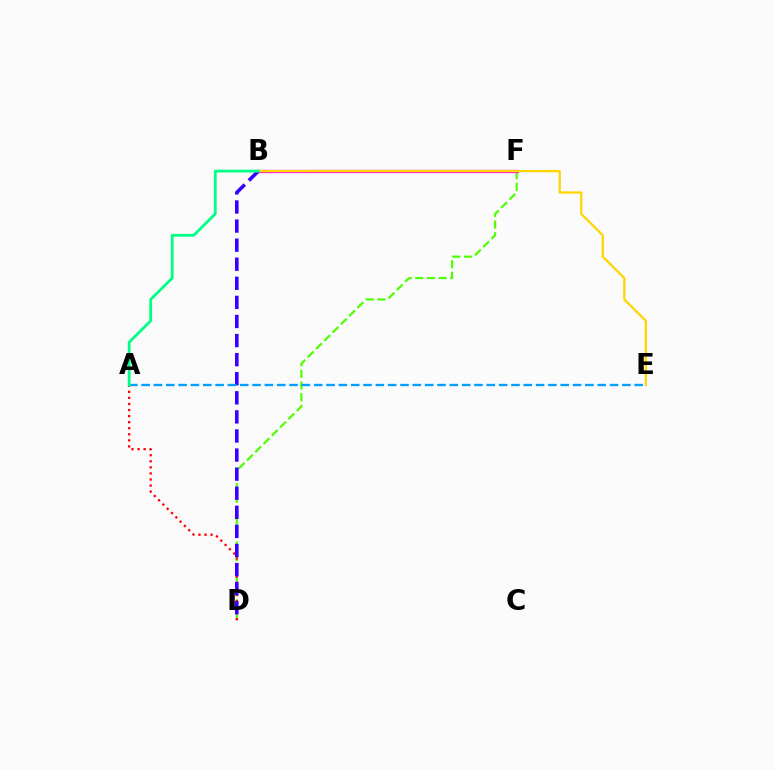{('D', 'F'): [{'color': '#4fff00', 'line_style': 'dashed', 'thickness': 1.59}], ('B', 'F'): [{'color': '#ff00ed', 'line_style': 'solid', 'thickness': 2.38}], ('B', 'E'): [{'color': '#ffd500', 'line_style': 'solid', 'thickness': 1.62}], ('A', 'D'): [{'color': '#ff0000', 'line_style': 'dotted', 'thickness': 1.65}], ('B', 'D'): [{'color': '#3700ff', 'line_style': 'dashed', 'thickness': 2.59}], ('A', 'E'): [{'color': '#009eff', 'line_style': 'dashed', 'thickness': 1.67}], ('A', 'B'): [{'color': '#00ff86', 'line_style': 'solid', 'thickness': 2.01}]}